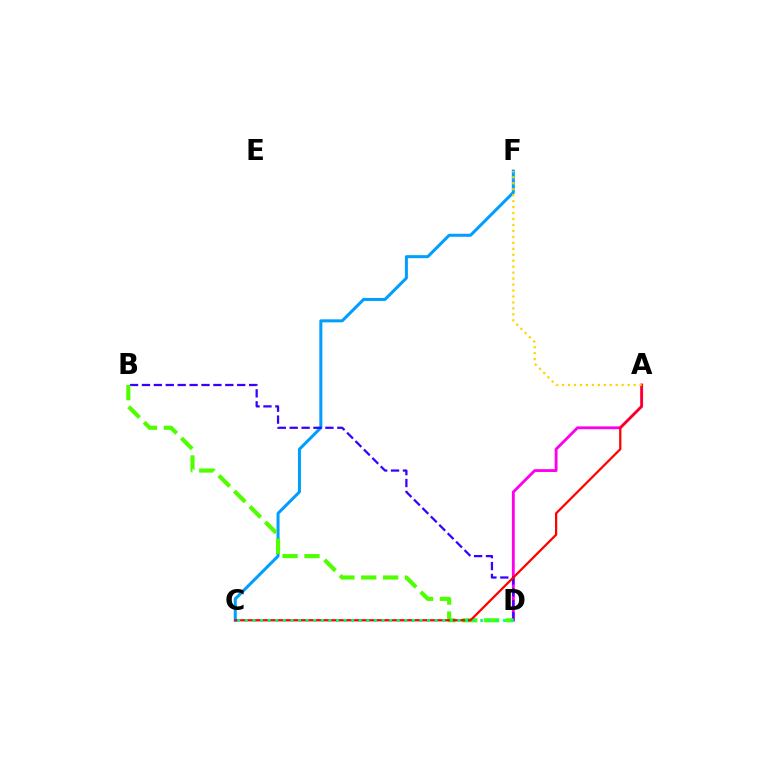{('A', 'D'): [{'color': '#ff00ed', 'line_style': 'solid', 'thickness': 2.05}], ('C', 'F'): [{'color': '#009eff', 'line_style': 'solid', 'thickness': 2.17}], ('B', 'D'): [{'color': '#3700ff', 'line_style': 'dashed', 'thickness': 1.62}, {'color': '#4fff00', 'line_style': 'dashed', 'thickness': 2.97}], ('A', 'C'): [{'color': '#ff0000', 'line_style': 'solid', 'thickness': 1.61}], ('A', 'F'): [{'color': '#ffd500', 'line_style': 'dotted', 'thickness': 1.62}], ('C', 'D'): [{'color': '#00ff86', 'line_style': 'dotted', 'thickness': 2.06}]}